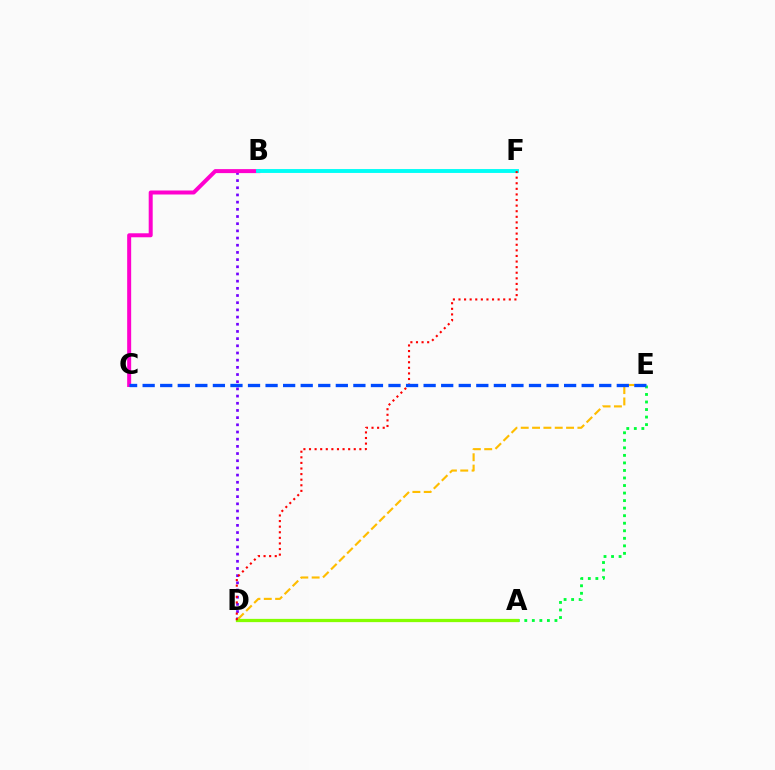{('B', 'D'): [{'color': '#7200ff', 'line_style': 'dotted', 'thickness': 1.95}], ('D', 'E'): [{'color': '#ffbd00', 'line_style': 'dashed', 'thickness': 1.54}], ('A', 'E'): [{'color': '#00ff39', 'line_style': 'dotted', 'thickness': 2.05}], ('B', 'C'): [{'color': '#ff00cf', 'line_style': 'solid', 'thickness': 2.88}], ('A', 'D'): [{'color': '#84ff00', 'line_style': 'solid', 'thickness': 2.34}], ('B', 'F'): [{'color': '#00fff6', 'line_style': 'solid', 'thickness': 2.79}], ('D', 'F'): [{'color': '#ff0000', 'line_style': 'dotted', 'thickness': 1.52}], ('C', 'E'): [{'color': '#004bff', 'line_style': 'dashed', 'thickness': 2.39}]}